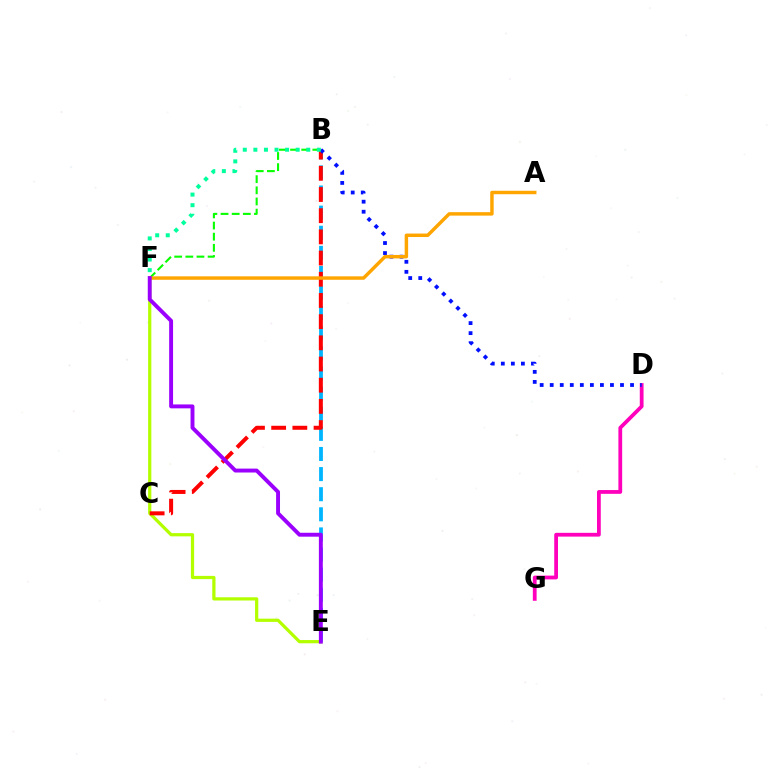{('E', 'F'): [{'color': '#b3ff00', 'line_style': 'solid', 'thickness': 2.32}, {'color': '#9b00ff', 'line_style': 'solid', 'thickness': 2.81}], ('B', 'E'): [{'color': '#00b5ff', 'line_style': 'dashed', 'thickness': 2.73}], ('B', 'C'): [{'color': '#ff0000', 'line_style': 'dashed', 'thickness': 2.88}], ('B', 'F'): [{'color': '#08ff00', 'line_style': 'dashed', 'thickness': 1.51}, {'color': '#00ff9d', 'line_style': 'dotted', 'thickness': 2.87}], ('D', 'G'): [{'color': '#ff00bd', 'line_style': 'solid', 'thickness': 2.72}], ('B', 'D'): [{'color': '#0010ff', 'line_style': 'dotted', 'thickness': 2.73}], ('A', 'F'): [{'color': '#ffa500', 'line_style': 'solid', 'thickness': 2.49}]}